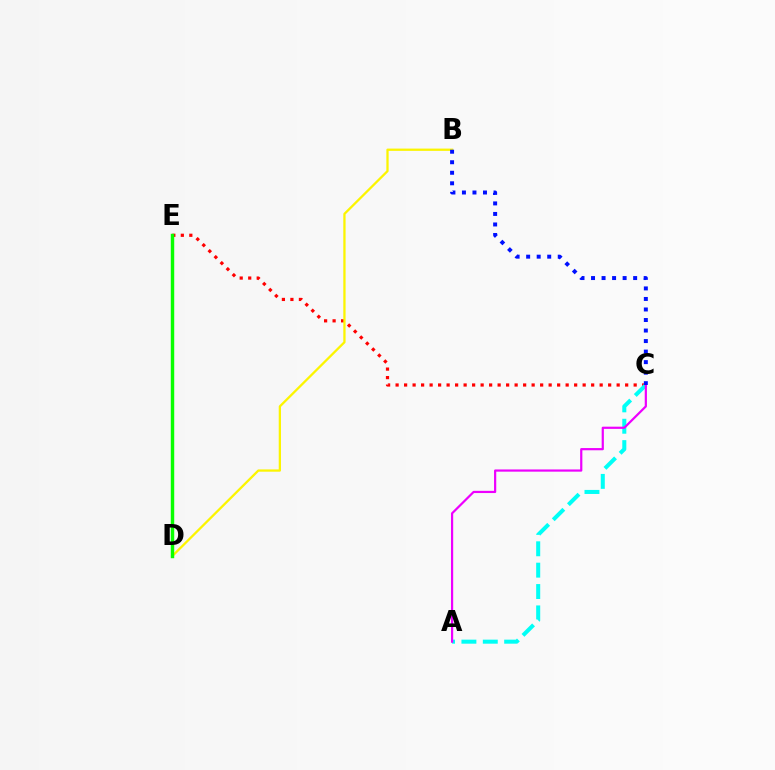{('C', 'E'): [{'color': '#ff0000', 'line_style': 'dotted', 'thickness': 2.31}], ('A', 'C'): [{'color': '#00fff6', 'line_style': 'dashed', 'thickness': 2.9}, {'color': '#ee00ff', 'line_style': 'solid', 'thickness': 1.59}], ('B', 'D'): [{'color': '#fcf500', 'line_style': 'solid', 'thickness': 1.64}], ('D', 'E'): [{'color': '#08ff00', 'line_style': 'solid', 'thickness': 2.47}], ('B', 'C'): [{'color': '#0010ff', 'line_style': 'dotted', 'thickness': 2.86}]}